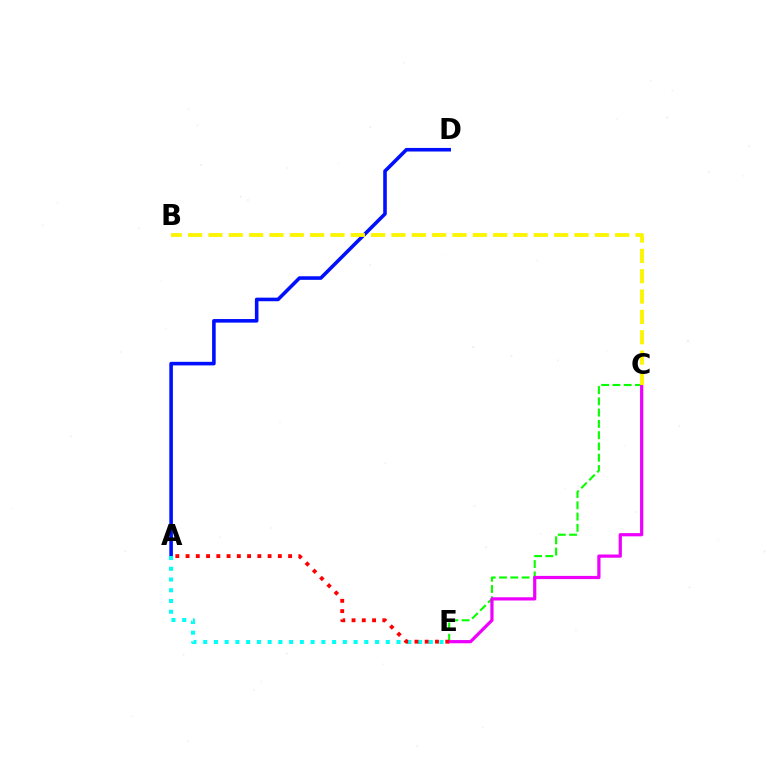{('A', 'D'): [{'color': '#0010ff', 'line_style': 'solid', 'thickness': 2.58}], ('A', 'E'): [{'color': '#00fff6', 'line_style': 'dotted', 'thickness': 2.92}, {'color': '#ff0000', 'line_style': 'dotted', 'thickness': 2.79}], ('C', 'E'): [{'color': '#08ff00', 'line_style': 'dashed', 'thickness': 1.53}, {'color': '#ee00ff', 'line_style': 'solid', 'thickness': 2.31}], ('B', 'C'): [{'color': '#fcf500', 'line_style': 'dashed', 'thickness': 2.76}]}